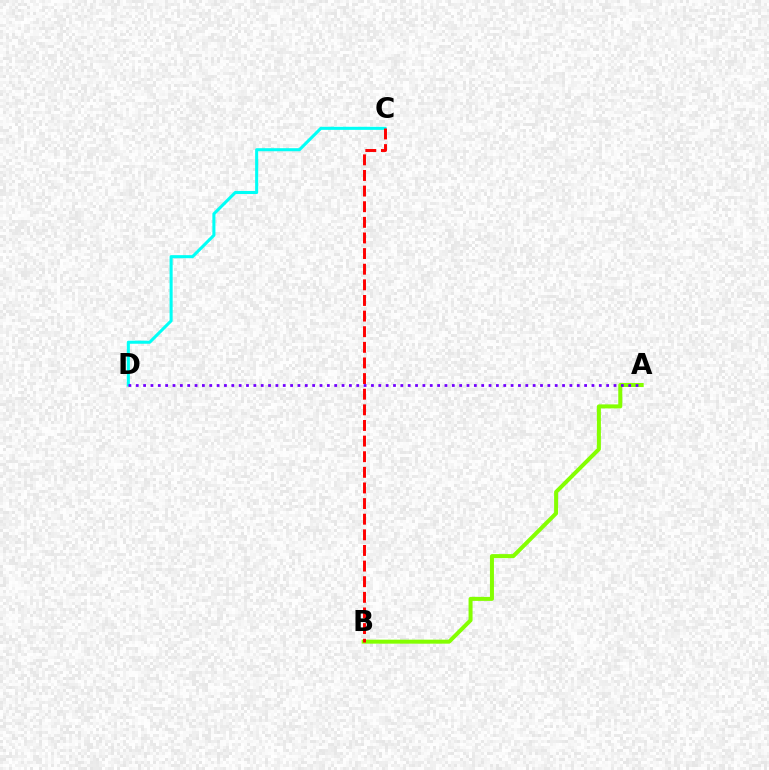{('C', 'D'): [{'color': '#00fff6', 'line_style': 'solid', 'thickness': 2.2}], ('A', 'B'): [{'color': '#84ff00', 'line_style': 'solid', 'thickness': 2.88}], ('B', 'C'): [{'color': '#ff0000', 'line_style': 'dashed', 'thickness': 2.12}], ('A', 'D'): [{'color': '#7200ff', 'line_style': 'dotted', 'thickness': 2.0}]}